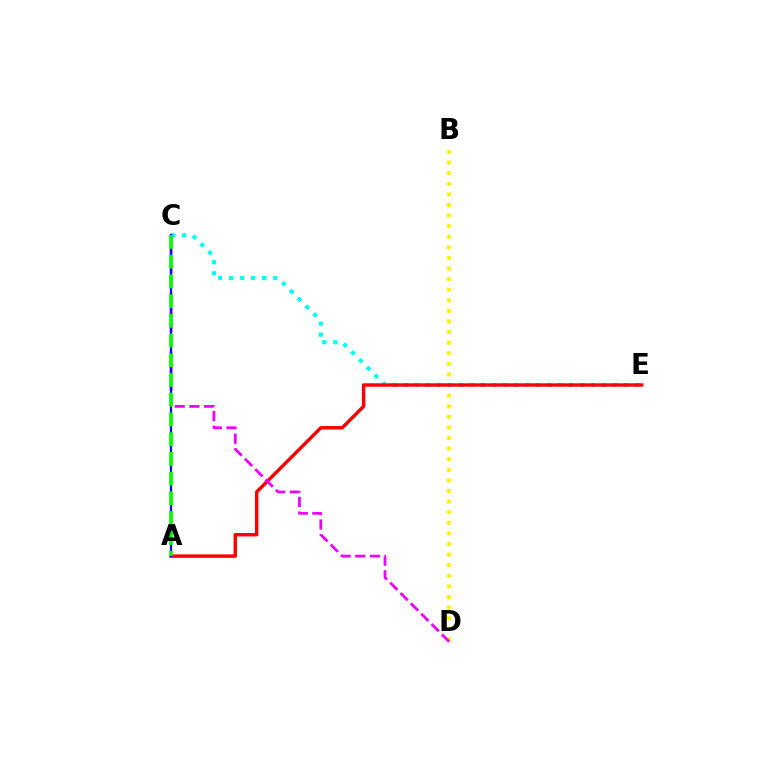{('B', 'D'): [{'color': '#fcf500', 'line_style': 'dotted', 'thickness': 2.88}], ('C', 'E'): [{'color': '#00fff6', 'line_style': 'dotted', 'thickness': 2.99}], ('A', 'E'): [{'color': '#ff0000', 'line_style': 'solid', 'thickness': 2.46}], ('C', 'D'): [{'color': '#ee00ff', 'line_style': 'dashed', 'thickness': 1.99}], ('A', 'C'): [{'color': '#0010ff', 'line_style': 'solid', 'thickness': 1.61}, {'color': '#08ff00', 'line_style': 'dashed', 'thickness': 2.68}]}